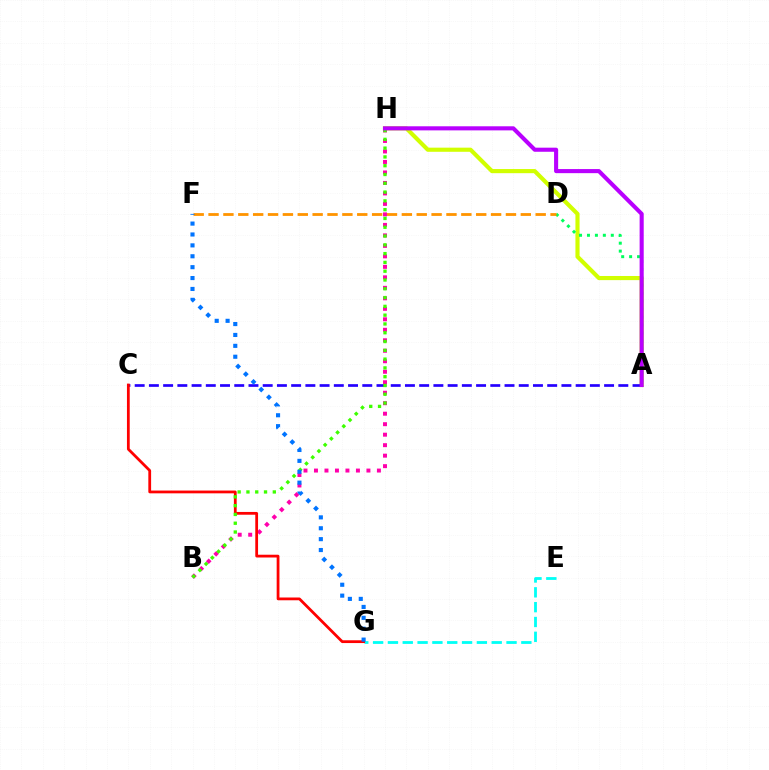{('A', 'H'): [{'color': '#d1ff00', 'line_style': 'solid', 'thickness': 2.98}, {'color': '#b900ff', 'line_style': 'solid', 'thickness': 2.94}], ('A', 'D'): [{'color': '#00ff5c', 'line_style': 'dotted', 'thickness': 2.16}], ('A', 'C'): [{'color': '#2500ff', 'line_style': 'dashed', 'thickness': 1.93}], ('D', 'F'): [{'color': '#ff9400', 'line_style': 'dashed', 'thickness': 2.02}], ('E', 'G'): [{'color': '#00fff6', 'line_style': 'dashed', 'thickness': 2.01}], ('B', 'H'): [{'color': '#ff00ac', 'line_style': 'dotted', 'thickness': 2.85}, {'color': '#3dff00', 'line_style': 'dotted', 'thickness': 2.39}], ('C', 'G'): [{'color': '#ff0000', 'line_style': 'solid', 'thickness': 2.0}], ('F', 'G'): [{'color': '#0074ff', 'line_style': 'dotted', 'thickness': 2.96}]}